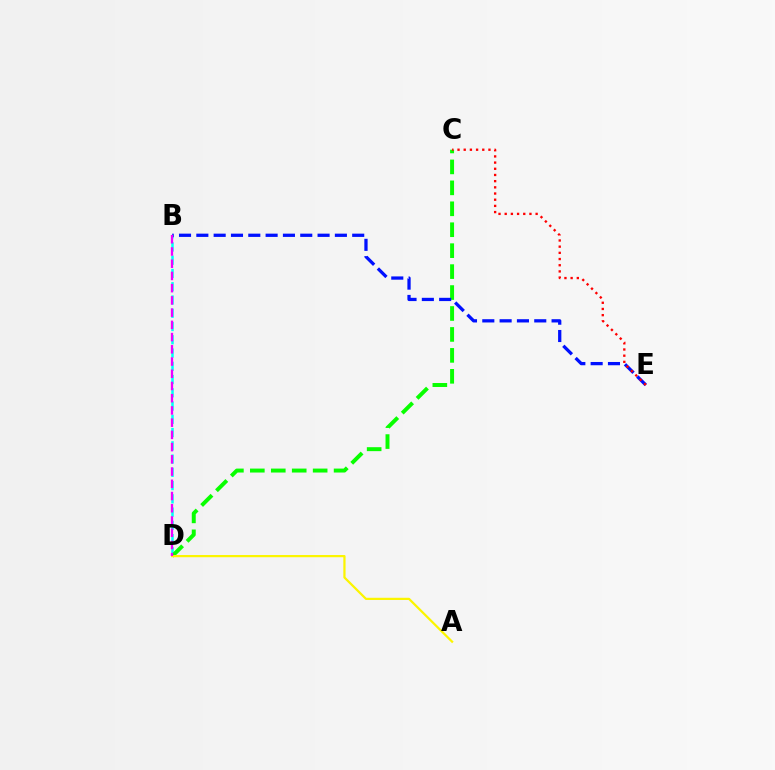{('B', 'D'): [{'color': '#00fff6', 'line_style': 'dashed', 'thickness': 1.8}, {'color': '#ee00ff', 'line_style': 'dashed', 'thickness': 1.66}], ('C', 'D'): [{'color': '#08ff00', 'line_style': 'dashed', 'thickness': 2.84}], ('B', 'E'): [{'color': '#0010ff', 'line_style': 'dashed', 'thickness': 2.35}], ('A', 'D'): [{'color': '#fcf500', 'line_style': 'solid', 'thickness': 1.61}], ('C', 'E'): [{'color': '#ff0000', 'line_style': 'dotted', 'thickness': 1.68}]}